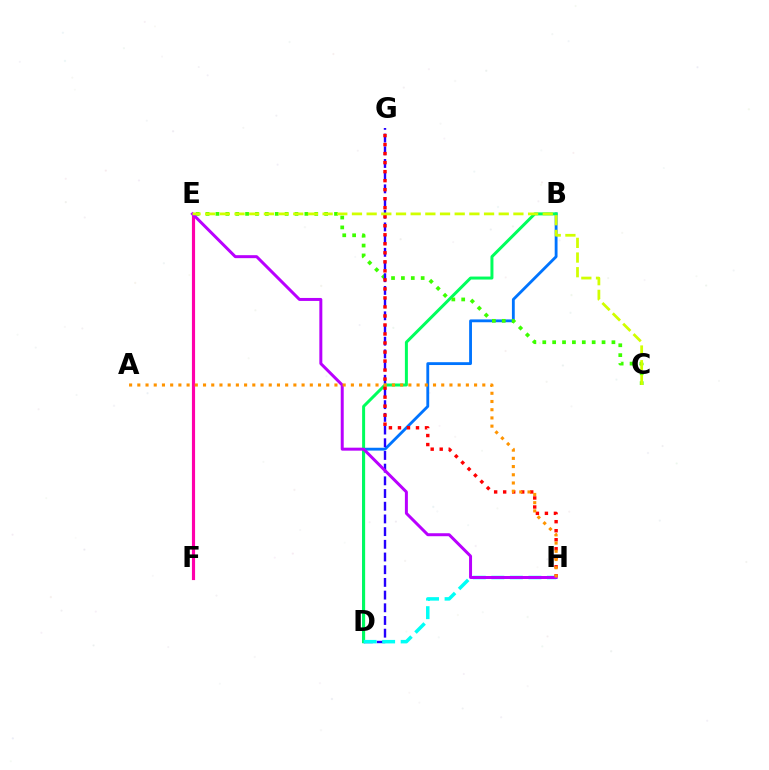{('B', 'D'): [{'color': '#0074ff', 'line_style': 'solid', 'thickness': 2.04}, {'color': '#00ff5c', 'line_style': 'solid', 'thickness': 2.15}], ('E', 'F'): [{'color': '#ff00ac', 'line_style': 'solid', 'thickness': 2.27}], ('C', 'E'): [{'color': '#3dff00', 'line_style': 'dotted', 'thickness': 2.68}, {'color': '#d1ff00', 'line_style': 'dashed', 'thickness': 1.99}], ('D', 'G'): [{'color': '#2500ff', 'line_style': 'dashed', 'thickness': 1.72}], ('D', 'H'): [{'color': '#00fff6', 'line_style': 'dashed', 'thickness': 2.52}], ('G', 'H'): [{'color': '#ff0000', 'line_style': 'dotted', 'thickness': 2.45}], ('E', 'H'): [{'color': '#b900ff', 'line_style': 'solid', 'thickness': 2.15}], ('A', 'H'): [{'color': '#ff9400', 'line_style': 'dotted', 'thickness': 2.23}]}